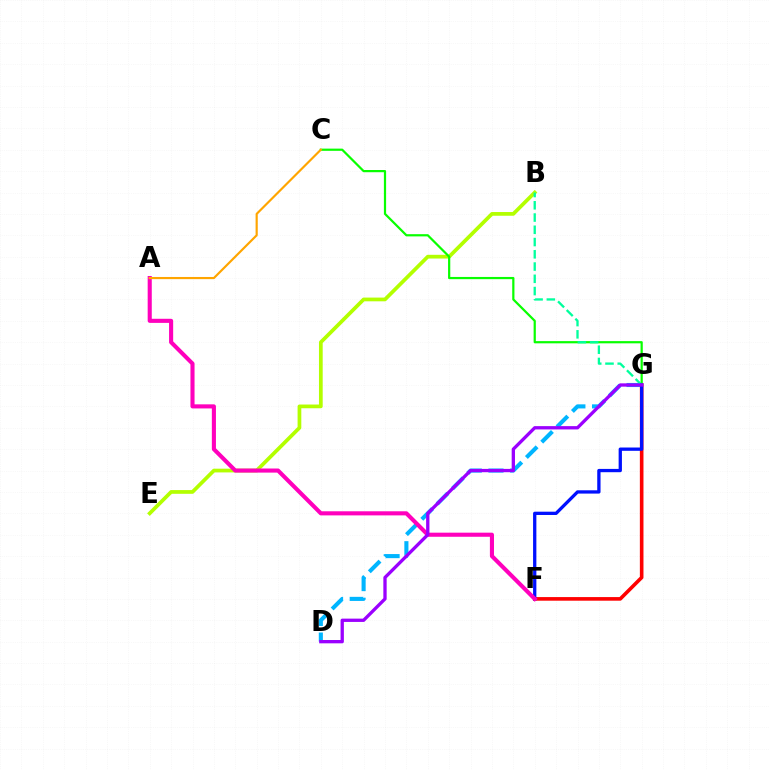{('B', 'E'): [{'color': '#b3ff00', 'line_style': 'solid', 'thickness': 2.68}], ('F', 'G'): [{'color': '#ff0000', 'line_style': 'solid', 'thickness': 2.6}, {'color': '#0010ff', 'line_style': 'solid', 'thickness': 2.37}], ('C', 'G'): [{'color': '#08ff00', 'line_style': 'solid', 'thickness': 1.59}], ('D', 'G'): [{'color': '#00b5ff', 'line_style': 'dashed', 'thickness': 2.95}, {'color': '#9b00ff', 'line_style': 'solid', 'thickness': 2.38}], ('B', 'G'): [{'color': '#00ff9d', 'line_style': 'dashed', 'thickness': 1.66}], ('A', 'F'): [{'color': '#ff00bd', 'line_style': 'solid', 'thickness': 2.95}], ('A', 'C'): [{'color': '#ffa500', 'line_style': 'solid', 'thickness': 1.56}]}